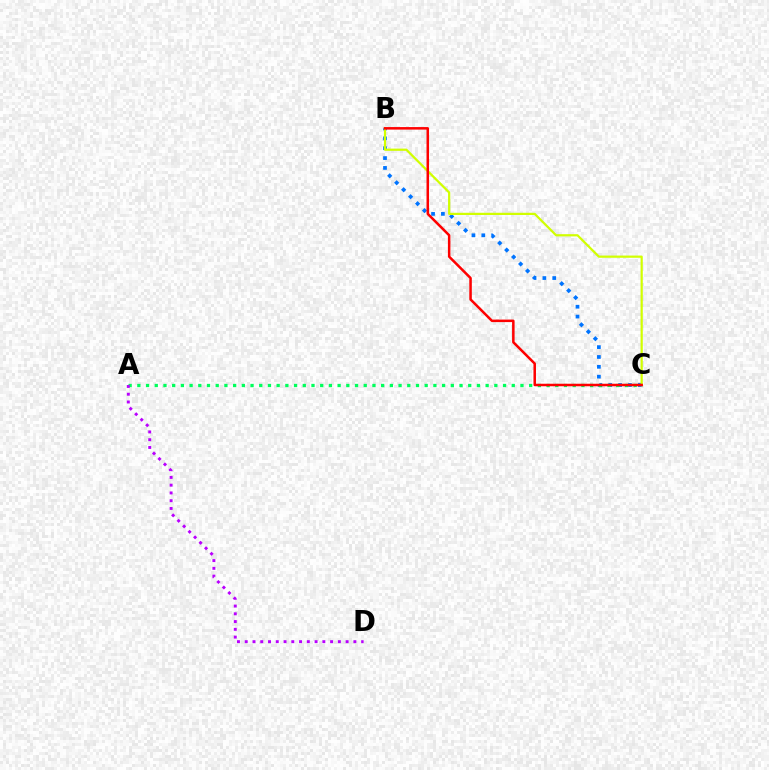{('B', 'C'): [{'color': '#0074ff', 'line_style': 'dotted', 'thickness': 2.68}, {'color': '#d1ff00', 'line_style': 'solid', 'thickness': 1.6}, {'color': '#ff0000', 'line_style': 'solid', 'thickness': 1.81}], ('A', 'C'): [{'color': '#00ff5c', 'line_style': 'dotted', 'thickness': 2.37}], ('A', 'D'): [{'color': '#b900ff', 'line_style': 'dotted', 'thickness': 2.11}]}